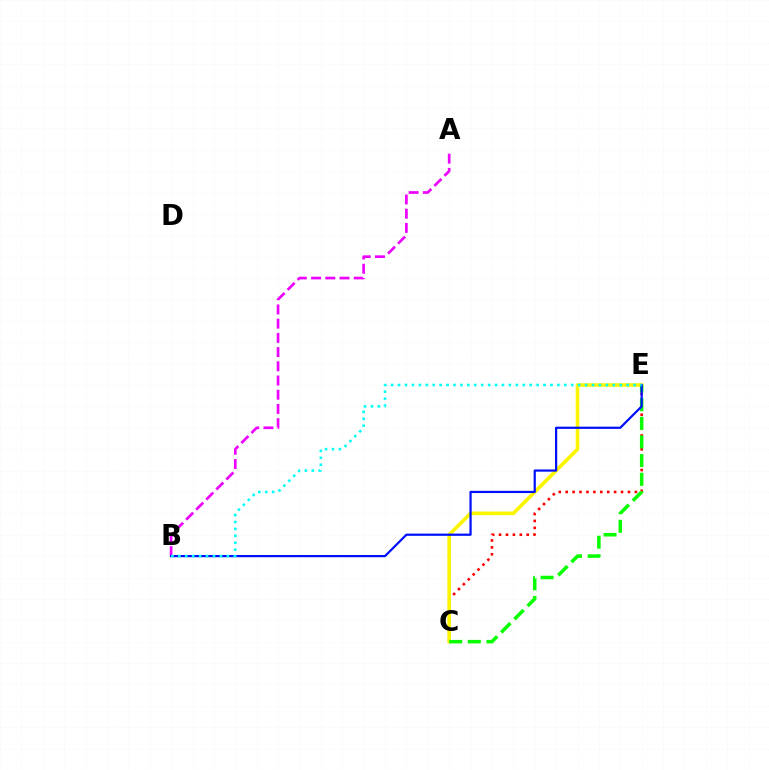{('A', 'B'): [{'color': '#ee00ff', 'line_style': 'dashed', 'thickness': 1.93}], ('C', 'E'): [{'color': '#ff0000', 'line_style': 'dotted', 'thickness': 1.88}, {'color': '#fcf500', 'line_style': 'solid', 'thickness': 2.58}, {'color': '#08ff00', 'line_style': 'dashed', 'thickness': 2.53}], ('B', 'E'): [{'color': '#0010ff', 'line_style': 'solid', 'thickness': 1.6}, {'color': '#00fff6', 'line_style': 'dotted', 'thickness': 1.88}]}